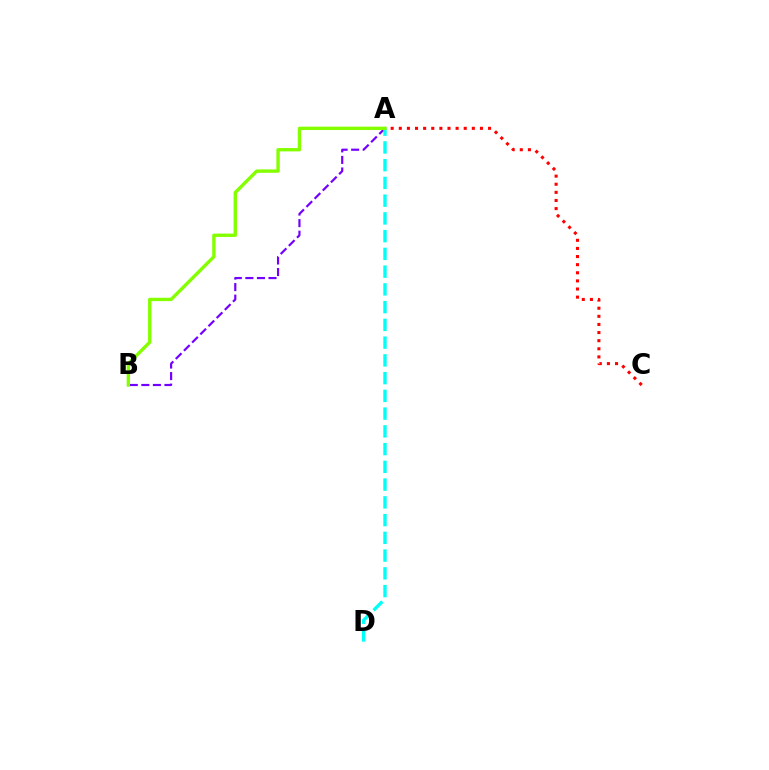{('A', 'C'): [{'color': '#ff0000', 'line_style': 'dotted', 'thickness': 2.21}], ('A', 'B'): [{'color': '#7200ff', 'line_style': 'dashed', 'thickness': 1.57}, {'color': '#84ff00', 'line_style': 'solid', 'thickness': 2.42}], ('A', 'D'): [{'color': '#00fff6', 'line_style': 'dashed', 'thickness': 2.41}]}